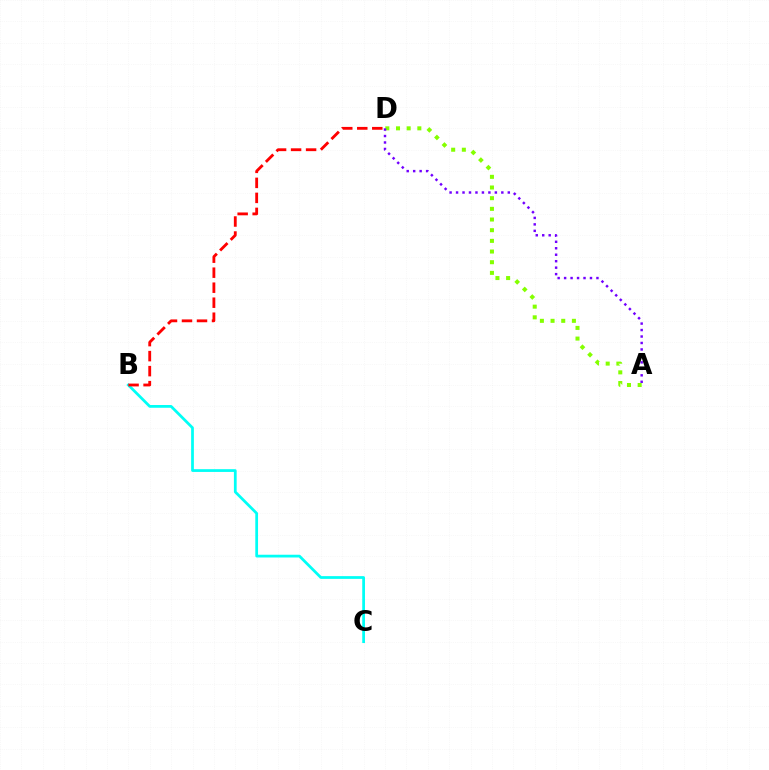{('B', 'C'): [{'color': '#00fff6', 'line_style': 'solid', 'thickness': 1.98}], ('A', 'D'): [{'color': '#84ff00', 'line_style': 'dotted', 'thickness': 2.9}, {'color': '#7200ff', 'line_style': 'dotted', 'thickness': 1.76}], ('B', 'D'): [{'color': '#ff0000', 'line_style': 'dashed', 'thickness': 2.04}]}